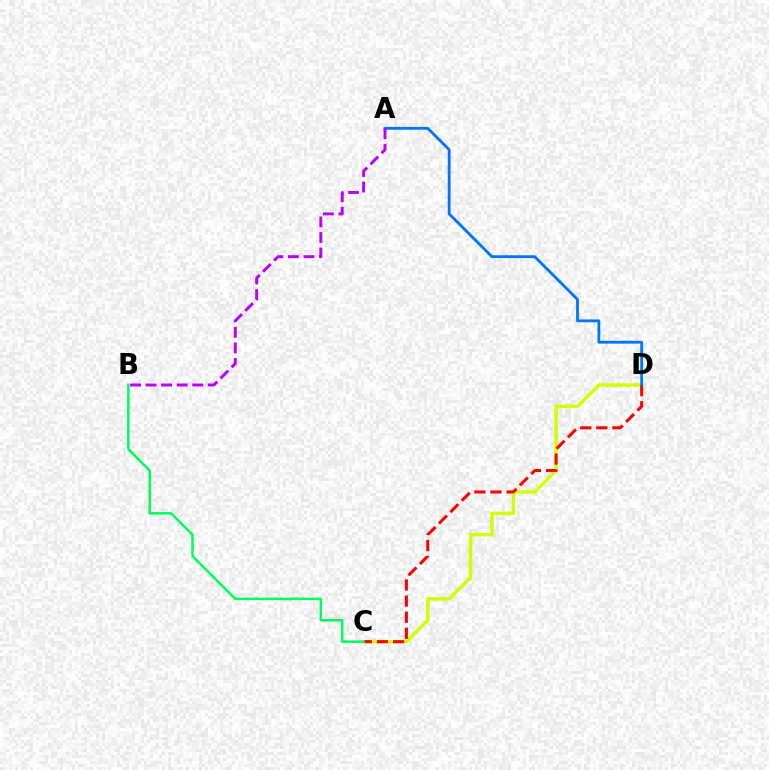{('C', 'D'): [{'color': '#d1ff00', 'line_style': 'solid', 'thickness': 2.48}, {'color': '#ff0000', 'line_style': 'dashed', 'thickness': 2.19}], ('A', 'D'): [{'color': '#0074ff', 'line_style': 'solid', 'thickness': 2.02}], ('B', 'C'): [{'color': '#00ff5c', 'line_style': 'solid', 'thickness': 1.82}], ('A', 'B'): [{'color': '#b900ff', 'line_style': 'dashed', 'thickness': 2.11}]}